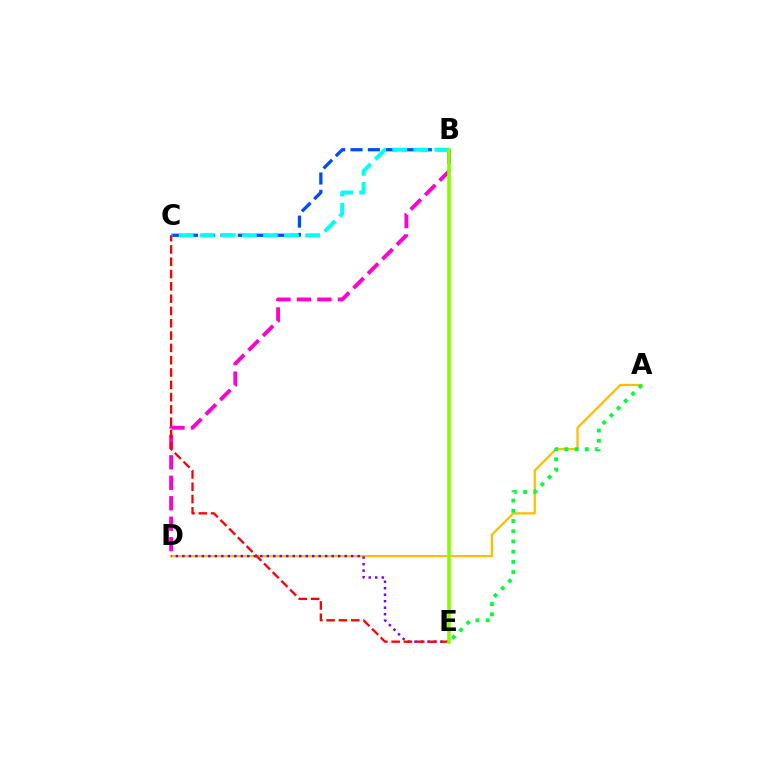{('A', 'D'): [{'color': '#ffbd00', 'line_style': 'solid', 'thickness': 1.62}], ('B', 'D'): [{'color': '#ff00cf', 'line_style': 'dashed', 'thickness': 2.78}], ('B', 'C'): [{'color': '#004bff', 'line_style': 'dashed', 'thickness': 2.35}, {'color': '#00fff6', 'line_style': 'dashed', 'thickness': 2.86}], ('A', 'E'): [{'color': '#00ff39', 'line_style': 'dotted', 'thickness': 2.78}], ('D', 'E'): [{'color': '#7200ff', 'line_style': 'dotted', 'thickness': 1.76}], ('C', 'E'): [{'color': '#ff0000', 'line_style': 'dashed', 'thickness': 1.67}], ('B', 'E'): [{'color': '#84ff00', 'line_style': 'solid', 'thickness': 2.56}]}